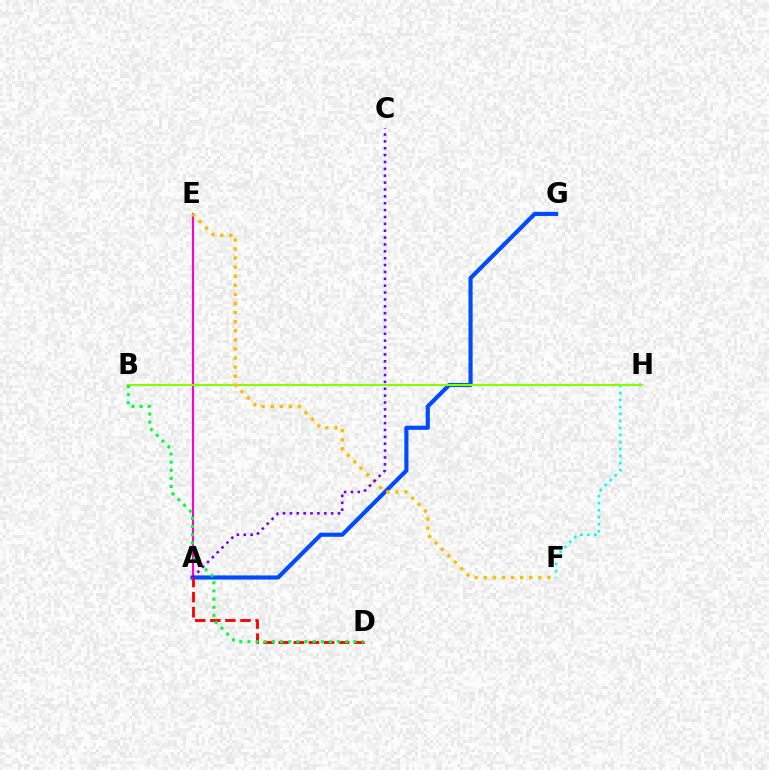{('A', 'G'): [{'color': '#004bff', 'line_style': 'solid', 'thickness': 2.97}], ('A', 'E'): [{'color': '#ff00cf', 'line_style': 'solid', 'thickness': 1.52}], ('F', 'H'): [{'color': '#00fff6', 'line_style': 'dotted', 'thickness': 1.9}], ('A', 'D'): [{'color': '#ff0000', 'line_style': 'dashed', 'thickness': 2.05}], ('B', 'H'): [{'color': '#84ff00', 'line_style': 'solid', 'thickness': 1.51}], ('E', 'F'): [{'color': '#ffbd00', 'line_style': 'dotted', 'thickness': 2.47}], ('B', 'D'): [{'color': '#00ff39', 'line_style': 'dotted', 'thickness': 2.21}], ('A', 'C'): [{'color': '#7200ff', 'line_style': 'dotted', 'thickness': 1.87}]}